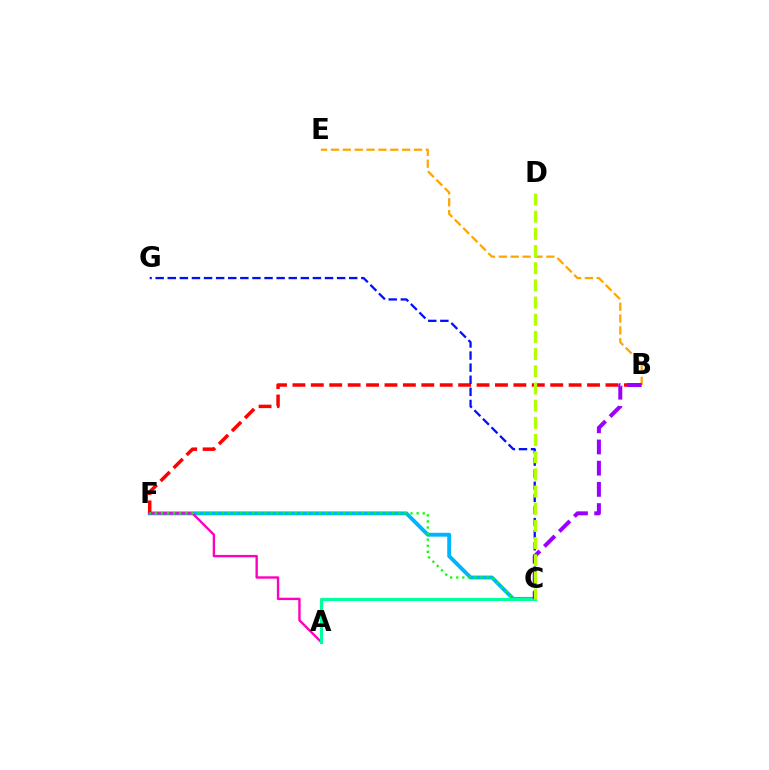{('C', 'F'): [{'color': '#00b5ff', 'line_style': 'solid', 'thickness': 2.79}, {'color': '#08ff00', 'line_style': 'dotted', 'thickness': 1.65}], ('B', 'F'): [{'color': '#ff0000', 'line_style': 'dashed', 'thickness': 2.5}], ('B', 'E'): [{'color': '#ffa500', 'line_style': 'dashed', 'thickness': 1.61}], ('A', 'F'): [{'color': '#ff00bd', 'line_style': 'solid', 'thickness': 1.72}], ('A', 'C'): [{'color': '#00ff9d', 'line_style': 'solid', 'thickness': 2.27}], ('B', 'C'): [{'color': '#9b00ff', 'line_style': 'dashed', 'thickness': 2.88}], ('C', 'G'): [{'color': '#0010ff', 'line_style': 'dashed', 'thickness': 1.64}], ('C', 'D'): [{'color': '#b3ff00', 'line_style': 'dashed', 'thickness': 2.33}]}